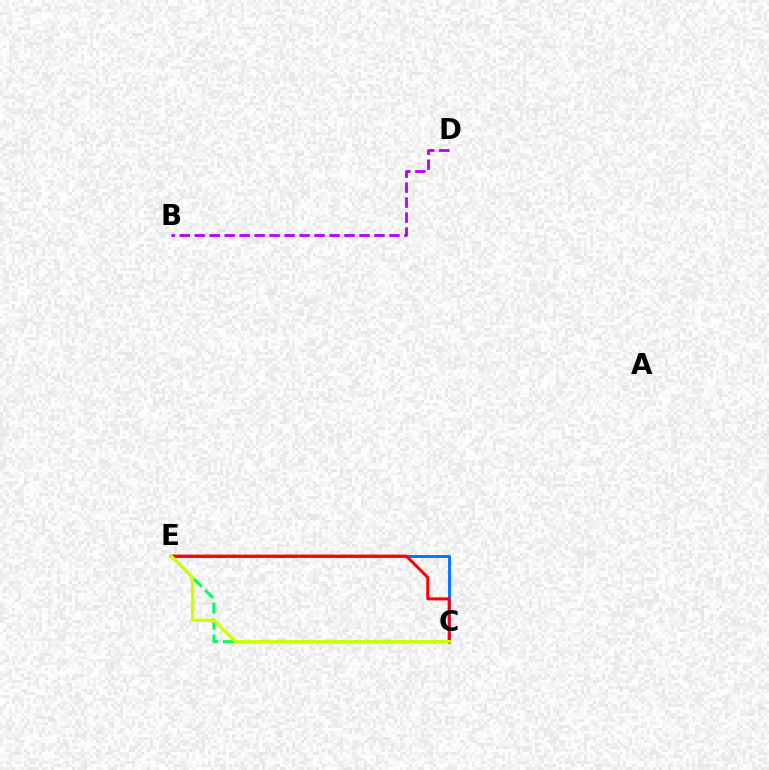{('C', 'E'): [{'color': '#0074ff', 'line_style': 'solid', 'thickness': 2.07}, {'color': '#00ff5c', 'line_style': 'dashed', 'thickness': 2.18}, {'color': '#ff0000', 'line_style': 'solid', 'thickness': 2.16}, {'color': '#d1ff00', 'line_style': 'solid', 'thickness': 2.36}], ('B', 'D'): [{'color': '#b900ff', 'line_style': 'dashed', 'thickness': 2.03}]}